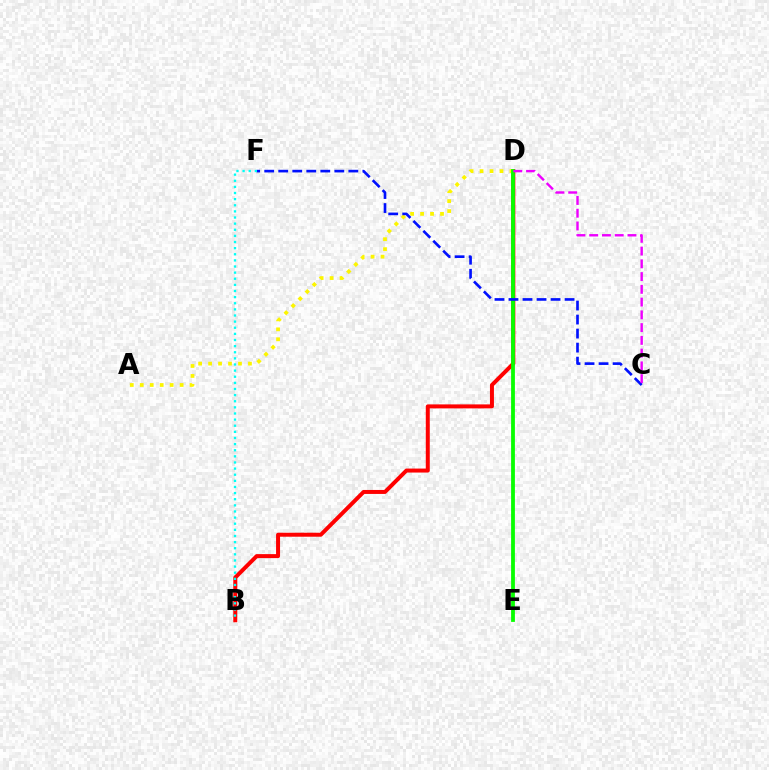{('B', 'D'): [{'color': '#ff0000', 'line_style': 'solid', 'thickness': 2.87}], ('A', 'D'): [{'color': '#fcf500', 'line_style': 'dotted', 'thickness': 2.71}], ('D', 'E'): [{'color': '#08ff00', 'line_style': 'solid', 'thickness': 2.73}], ('C', 'F'): [{'color': '#0010ff', 'line_style': 'dashed', 'thickness': 1.9}], ('B', 'F'): [{'color': '#00fff6', 'line_style': 'dotted', 'thickness': 1.66}], ('C', 'D'): [{'color': '#ee00ff', 'line_style': 'dashed', 'thickness': 1.73}]}